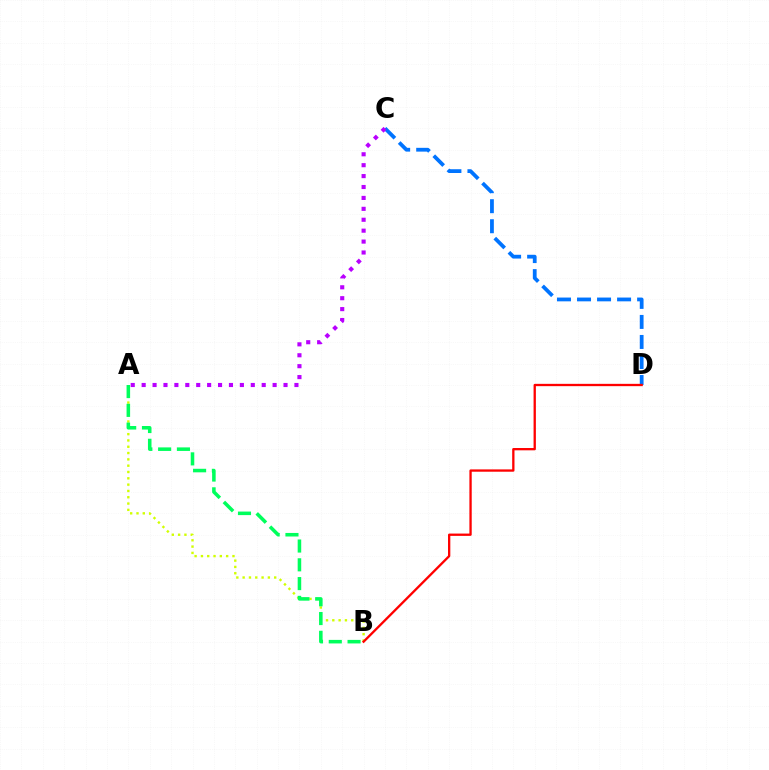{('A', 'B'): [{'color': '#d1ff00', 'line_style': 'dotted', 'thickness': 1.71}, {'color': '#00ff5c', 'line_style': 'dashed', 'thickness': 2.55}], ('C', 'D'): [{'color': '#0074ff', 'line_style': 'dashed', 'thickness': 2.72}], ('B', 'D'): [{'color': '#ff0000', 'line_style': 'solid', 'thickness': 1.66}], ('A', 'C'): [{'color': '#b900ff', 'line_style': 'dotted', 'thickness': 2.97}]}